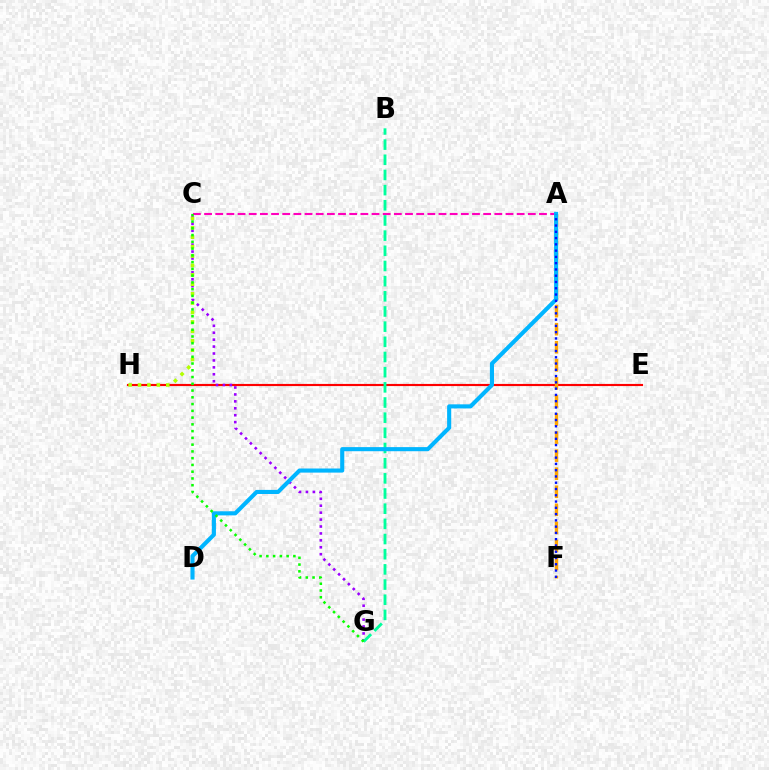{('E', 'H'): [{'color': '#ff0000', 'line_style': 'solid', 'thickness': 1.54}], ('C', 'G'): [{'color': '#9b00ff', 'line_style': 'dotted', 'thickness': 1.88}, {'color': '#08ff00', 'line_style': 'dotted', 'thickness': 1.84}], ('B', 'G'): [{'color': '#00ff9d', 'line_style': 'dashed', 'thickness': 2.06}], ('A', 'F'): [{'color': '#ffa500', 'line_style': 'dashed', 'thickness': 2.45}, {'color': '#0010ff', 'line_style': 'dotted', 'thickness': 1.7}], ('A', 'C'): [{'color': '#ff00bd', 'line_style': 'dashed', 'thickness': 1.52}], ('C', 'H'): [{'color': '#b3ff00', 'line_style': 'dotted', 'thickness': 2.56}], ('A', 'D'): [{'color': '#00b5ff', 'line_style': 'solid', 'thickness': 2.95}]}